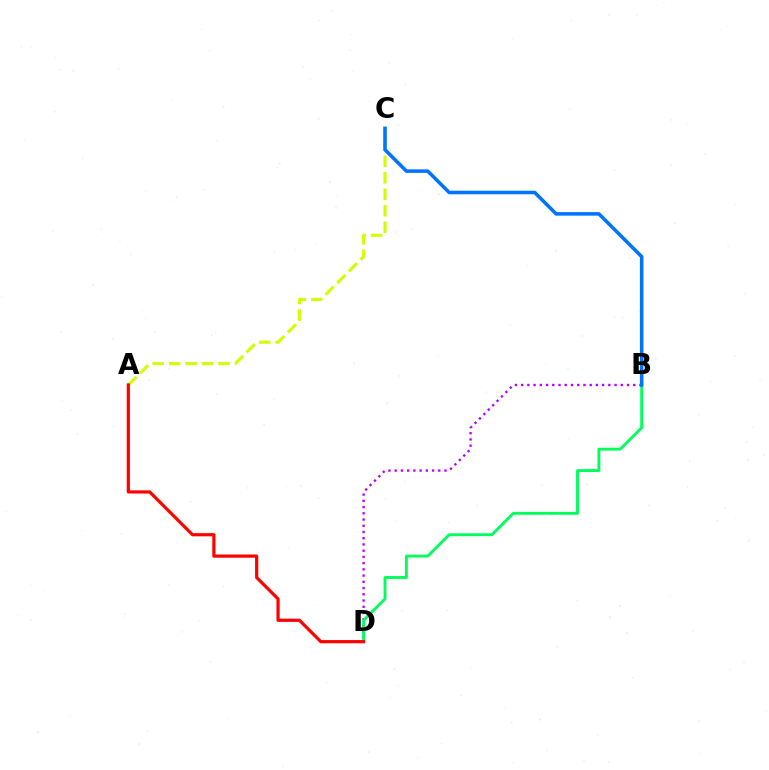{('A', 'C'): [{'color': '#d1ff00', 'line_style': 'dashed', 'thickness': 2.24}], ('B', 'D'): [{'color': '#b900ff', 'line_style': 'dotted', 'thickness': 1.69}, {'color': '#00ff5c', 'line_style': 'solid', 'thickness': 2.07}], ('B', 'C'): [{'color': '#0074ff', 'line_style': 'solid', 'thickness': 2.55}], ('A', 'D'): [{'color': '#ff0000', 'line_style': 'solid', 'thickness': 2.3}]}